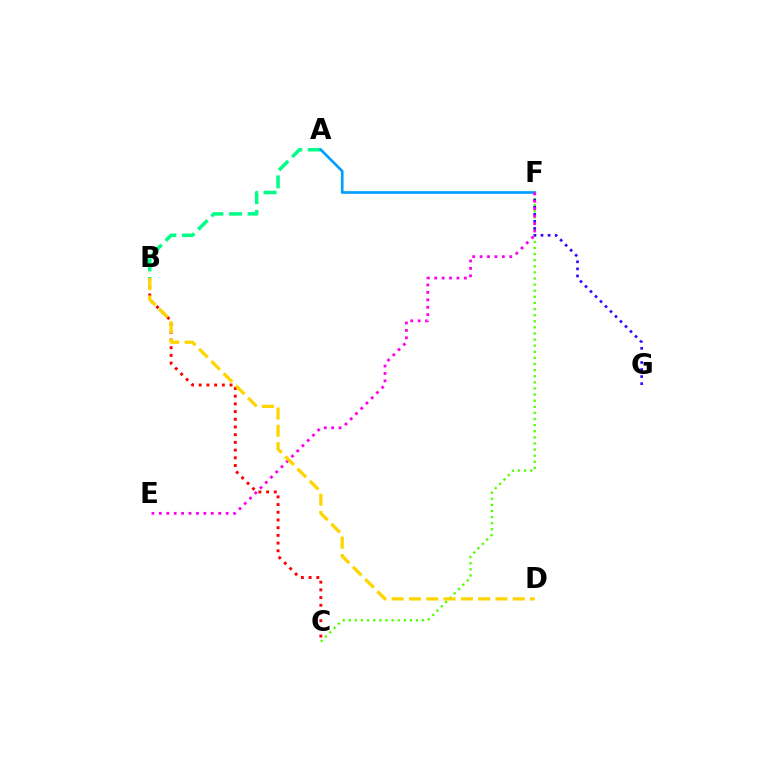{('C', 'F'): [{'color': '#4fff00', 'line_style': 'dotted', 'thickness': 1.66}], ('F', 'G'): [{'color': '#3700ff', 'line_style': 'dotted', 'thickness': 1.92}], ('A', 'B'): [{'color': '#00ff86', 'line_style': 'dashed', 'thickness': 2.53}], ('B', 'C'): [{'color': '#ff0000', 'line_style': 'dotted', 'thickness': 2.09}], ('A', 'F'): [{'color': '#009eff', 'line_style': 'solid', 'thickness': 1.91}], ('E', 'F'): [{'color': '#ff00ed', 'line_style': 'dotted', 'thickness': 2.02}], ('B', 'D'): [{'color': '#ffd500', 'line_style': 'dashed', 'thickness': 2.35}]}